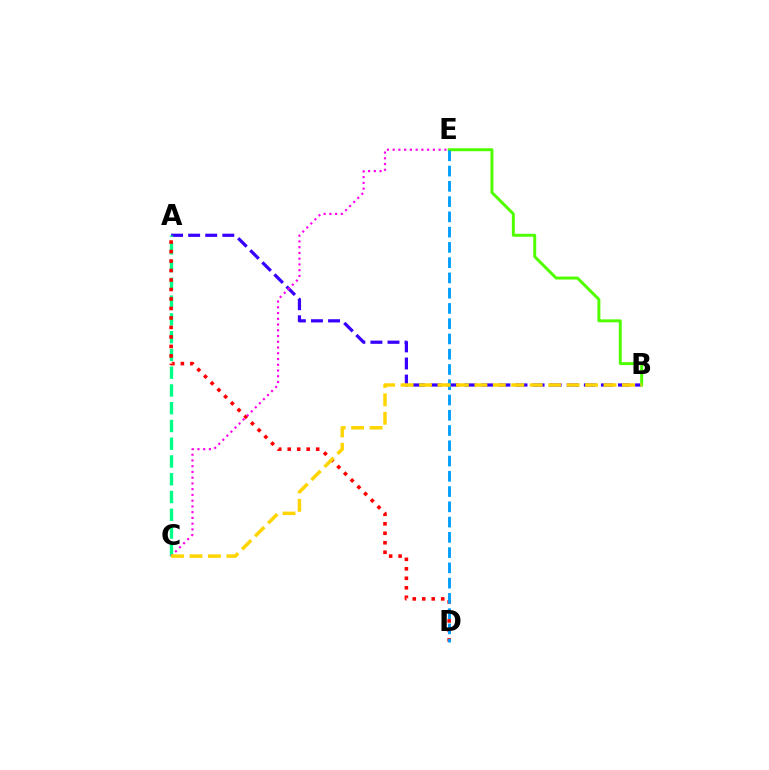{('A', 'B'): [{'color': '#3700ff', 'line_style': 'dashed', 'thickness': 2.32}], ('A', 'C'): [{'color': '#00ff86', 'line_style': 'dashed', 'thickness': 2.41}], ('A', 'D'): [{'color': '#ff0000', 'line_style': 'dotted', 'thickness': 2.58}], ('B', 'E'): [{'color': '#4fff00', 'line_style': 'solid', 'thickness': 2.13}], ('C', 'E'): [{'color': '#ff00ed', 'line_style': 'dotted', 'thickness': 1.56}], ('D', 'E'): [{'color': '#009eff', 'line_style': 'dashed', 'thickness': 2.07}], ('B', 'C'): [{'color': '#ffd500', 'line_style': 'dashed', 'thickness': 2.51}]}